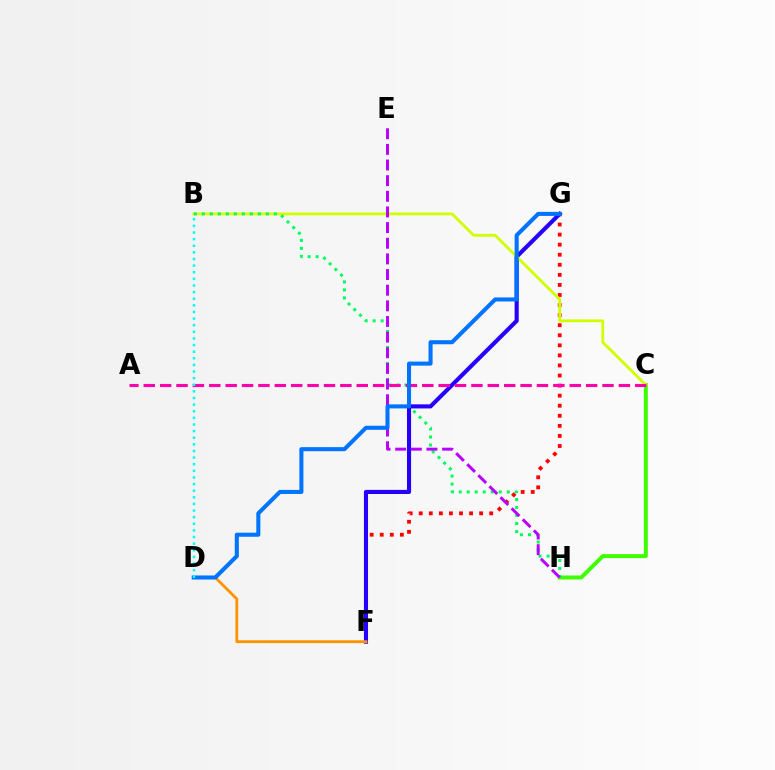{('F', 'G'): [{'color': '#ff0000', 'line_style': 'dotted', 'thickness': 2.74}, {'color': '#2500ff', 'line_style': 'solid', 'thickness': 2.95}], ('C', 'H'): [{'color': '#3dff00', 'line_style': 'solid', 'thickness': 2.86}], ('B', 'C'): [{'color': '#d1ff00', 'line_style': 'solid', 'thickness': 2.01}], ('B', 'H'): [{'color': '#00ff5c', 'line_style': 'dotted', 'thickness': 2.17}], ('A', 'C'): [{'color': '#ff00ac', 'line_style': 'dashed', 'thickness': 2.23}], ('E', 'H'): [{'color': '#b900ff', 'line_style': 'dashed', 'thickness': 2.13}], ('D', 'F'): [{'color': '#ff9400', 'line_style': 'solid', 'thickness': 2.03}], ('D', 'G'): [{'color': '#0074ff', 'line_style': 'solid', 'thickness': 2.92}], ('B', 'D'): [{'color': '#00fff6', 'line_style': 'dotted', 'thickness': 1.8}]}